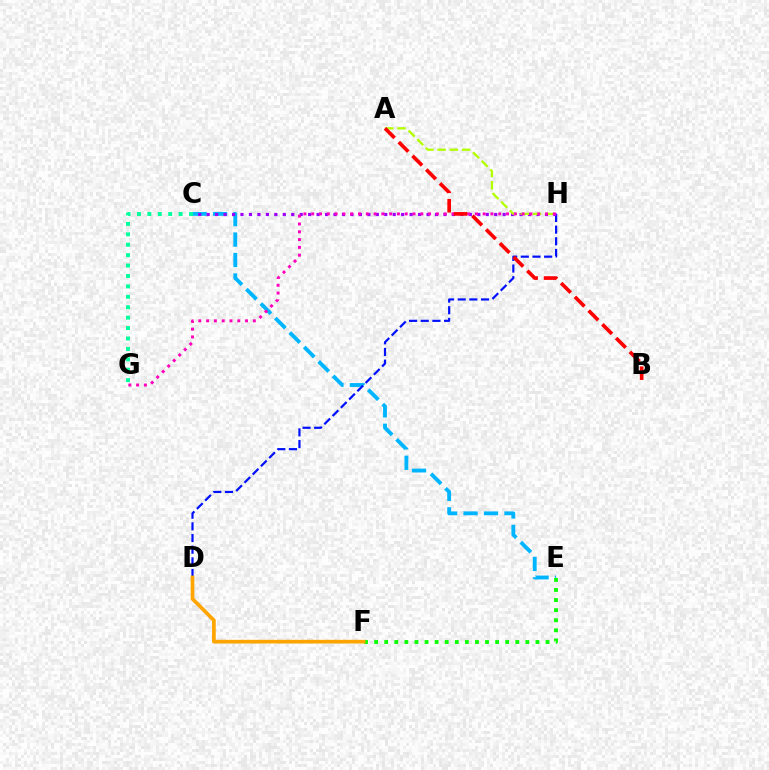{('C', 'E'): [{'color': '#00b5ff', 'line_style': 'dashed', 'thickness': 2.78}], ('D', 'H'): [{'color': '#0010ff', 'line_style': 'dashed', 'thickness': 1.59}], ('C', 'G'): [{'color': '#00ff9d', 'line_style': 'dotted', 'thickness': 2.83}], ('E', 'F'): [{'color': '#08ff00', 'line_style': 'dotted', 'thickness': 2.74}], ('C', 'H'): [{'color': '#9b00ff', 'line_style': 'dotted', 'thickness': 2.3}], ('A', 'H'): [{'color': '#b3ff00', 'line_style': 'dashed', 'thickness': 1.66}], ('D', 'F'): [{'color': '#ffa500', 'line_style': 'solid', 'thickness': 2.66}], ('G', 'H'): [{'color': '#ff00bd', 'line_style': 'dotted', 'thickness': 2.12}], ('A', 'B'): [{'color': '#ff0000', 'line_style': 'dashed', 'thickness': 2.64}]}